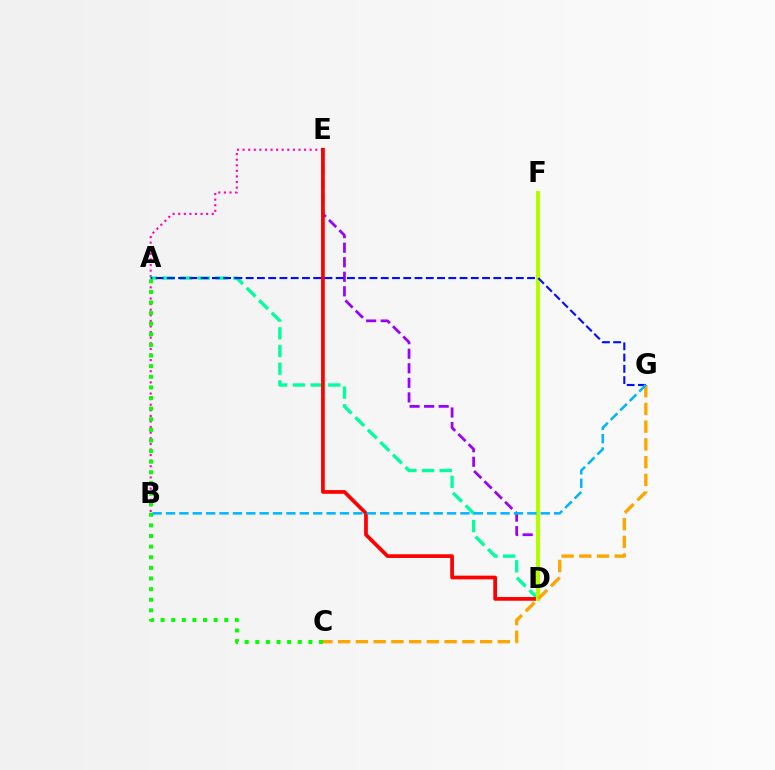{('B', 'E'): [{'color': '#ff00bd', 'line_style': 'dotted', 'thickness': 1.52}], ('A', 'D'): [{'color': '#00ff9d', 'line_style': 'dashed', 'thickness': 2.4}], ('D', 'E'): [{'color': '#9b00ff', 'line_style': 'dashed', 'thickness': 1.98}, {'color': '#ff0000', 'line_style': 'solid', 'thickness': 2.67}], ('A', 'C'): [{'color': '#08ff00', 'line_style': 'dotted', 'thickness': 2.88}], ('D', 'F'): [{'color': '#b3ff00', 'line_style': 'solid', 'thickness': 2.99}], ('C', 'G'): [{'color': '#ffa500', 'line_style': 'dashed', 'thickness': 2.41}], ('A', 'G'): [{'color': '#0010ff', 'line_style': 'dashed', 'thickness': 1.53}], ('B', 'G'): [{'color': '#00b5ff', 'line_style': 'dashed', 'thickness': 1.82}]}